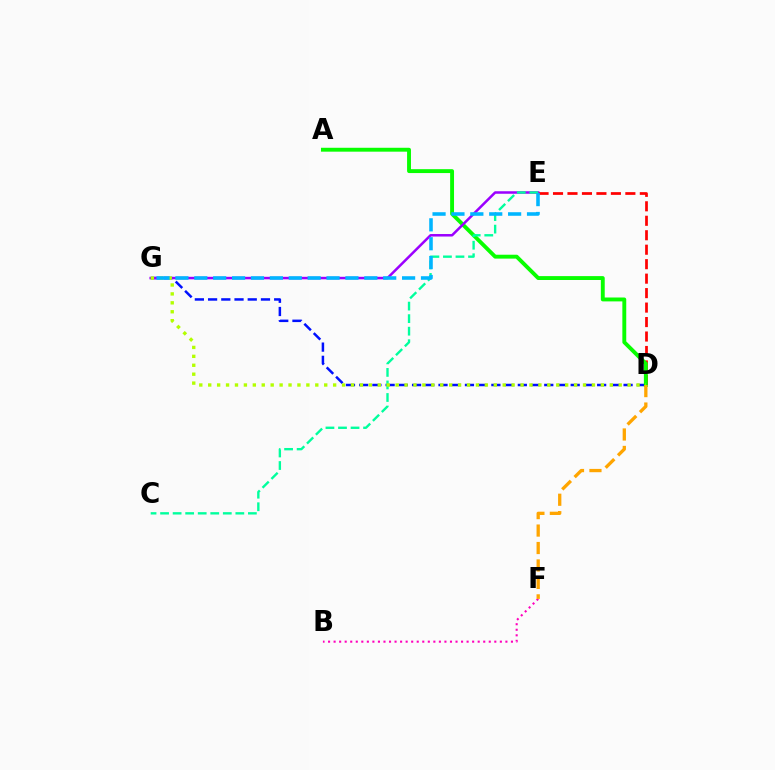{('D', 'E'): [{'color': '#ff0000', 'line_style': 'dashed', 'thickness': 1.97}], ('D', 'G'): [{'color': '#0010ff', 'line_style': 'dashed', 'thickness': 1.8}, {'color': '#b3ff00', 'line_style': 'dotted', 'thickness': 2.42}], ('B', 'F'): [{'color': '#ff00bd', 'line_style': 'dotted', 'thickness': 1.51}], ('A', 'D'): [{'color': '#08ff00', 'line_style': 'solid', 'thickness': 2.8}], ('E', 'G'): [{'color': '#9b00ff', 'line_style': 'solid', 'thickness': 1.81}, {'color': '#00b5ff', 'line_style': 'dashed', 'thickness': 2.57}], ('C', 'E'): [{'color': '#00ff9d', 'line_style': 'dashed', 'thickness': 1.7}], ('D', 'F'): [{'color': '#ffa500', 'line_style': 'dashed', 'thickness': 2.37}]}